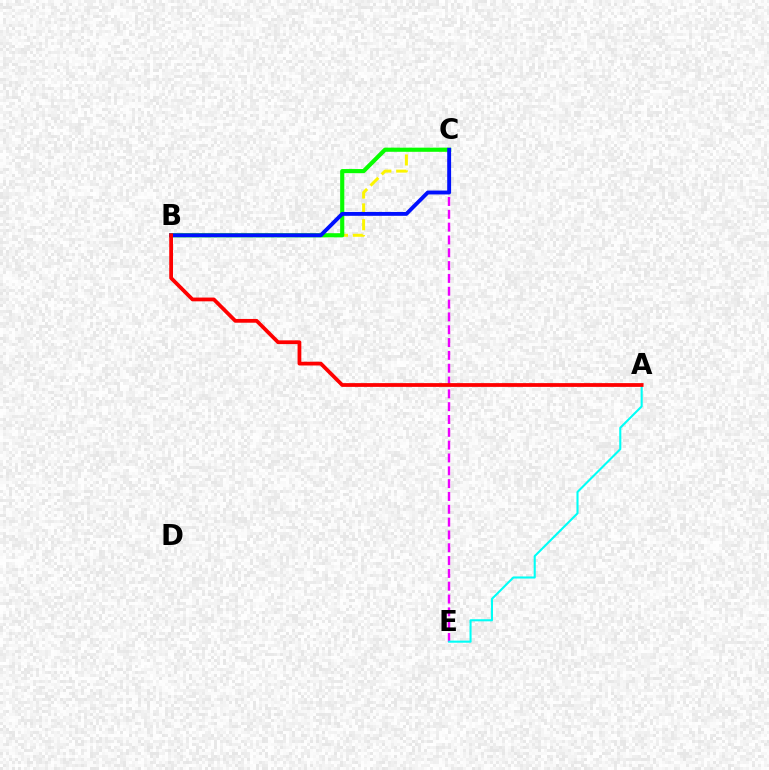{('C', 'E'): [{'color': '#ee00ff', 'line_style': 'dashed', 'thickness': 1.74}], ('B', 'C'): [{'color': '#fcf500', 'line_style': 'dashed', 'thickness': 2.15}, {'color': '#08ff00', 'line_style': 'solid', 'thickness': 2.98}, {'color': '#0010ff', 'line_style': 'solid', 'thickness': 2.79}], ('A', 'E'): [{'color': '#00fff6', 'line_style': 'solid', 'thickness': 1.51}], ('A', 'B'): [{'color': '#ff0000', 'line_style': 'solid', 'thickness': 2.71}]}